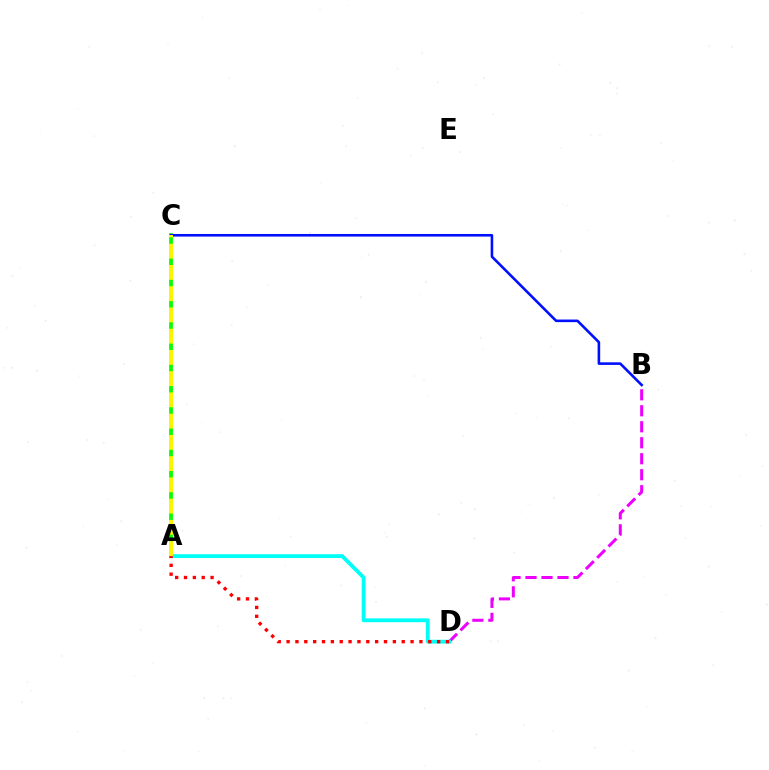{('B', 'D'): [{'color': '#ee00ff', 'line_style': 'dashed', 'thickness': 2.17}], ('A', 'C'): [{'color': '#08ff00', 'line_style': 'solid', 'thickness': 2.73}, {'color': '#fcf500', 'line_style': 'dashed', 'thickness': 2.89}], ('B', 'C'): [{'color': '#0010ff', 'line_style': 'solid', 'thickness': 1.87}], ('A', 'D'): [{'color': '#00fff6', 'line_style': 'solid', 'thickness': 2.74}, {'color': '#ff0000', 'line_style': 'dotted', 'thickness': 2.41}]}